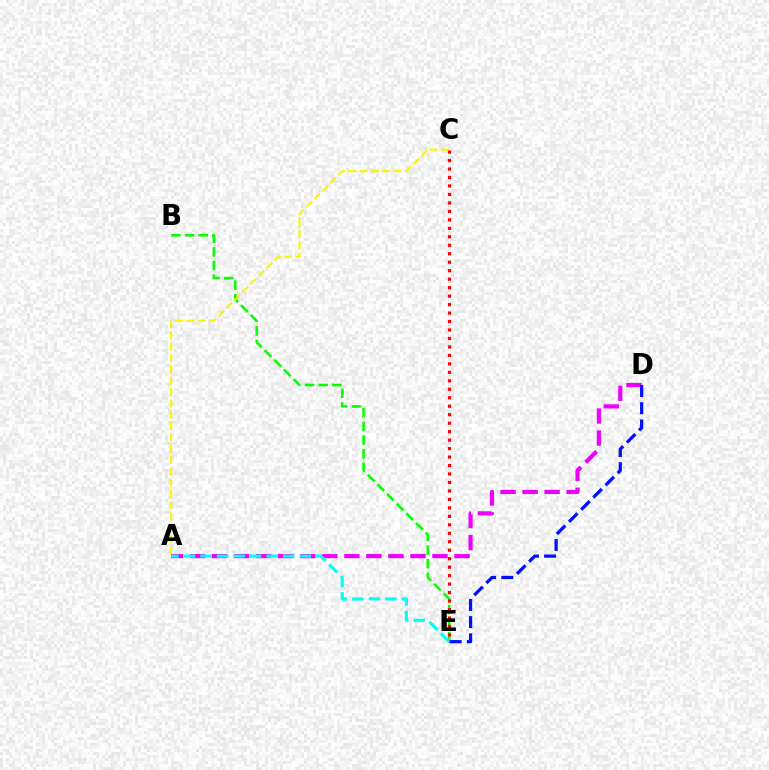{('B', 'E'): [{'color': '#08ff00', 'line_style': 'dashed', 'thickness': 1.85}], ('A', 'C'): [{'color': '#fcf500', 'line_style': 'dashed', 'thickness': 1.54}], ('C', 'E'): [{'color': '#ff0000', 'line_style': 'dotted', 'thickness': 2.3}], ('A', 'D'): [{'color': '#ee00ff', 'line_style': 'dashed', 'thickness': 2.99}], ('A', 'E'): [{'color': '#00fff6', 'line_style': 'dashed', 'thickness': 2.25}], ('D', 'E'): [{'color': '#0010ff', 'line_style': 'dashed', 'thickness': 2.34}]}